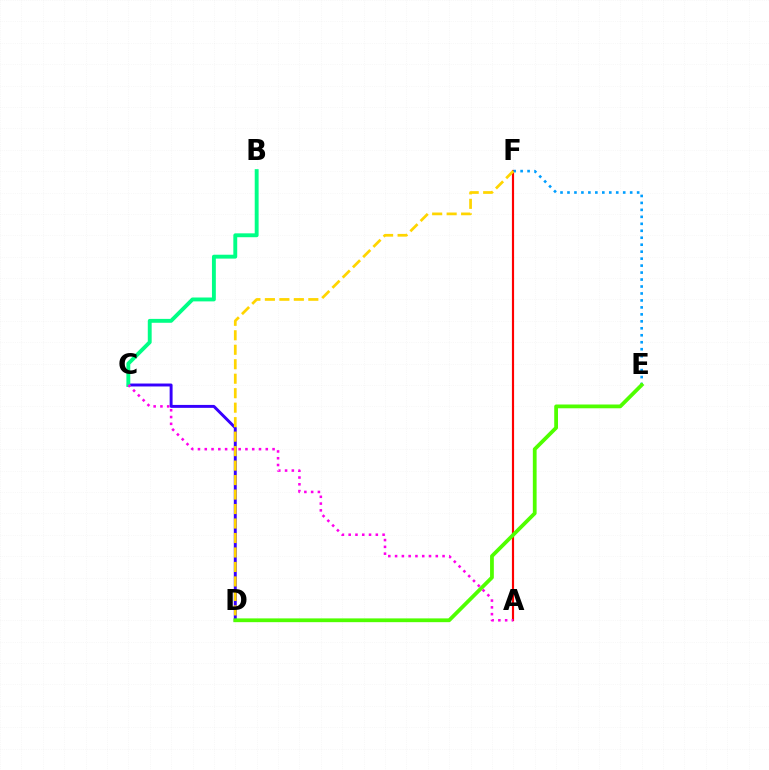{('A', 'F'): [{'color': '#ff0000', 'line_style': 'solid', 'thickness': 1.56}], ('C', 'D'): [{'color': '#3700ff', 'line_style': 'solid', 'thickness': 2.11}], ('E', 'F'): [{'color': '#009eff', 'line_style': 'dotted', 'thickness': 1.89}], ('D', 'F'): [{'color': '#ffd500', 'line_style': 'dashed', 'thickness': 1.97}], ('D', 'E'): [{'color': '#4fff00', 'line_style': 'solid', 'thickness': 2.72}], ('B', 'C'): [{'color': '#00ff86', 'line_style': 'solid', 'thickness': 2.8}], ('A', 'C'): [{'color': '#ff00ed', 'line_style': 'dotted', 'thickness': 1.84}]}